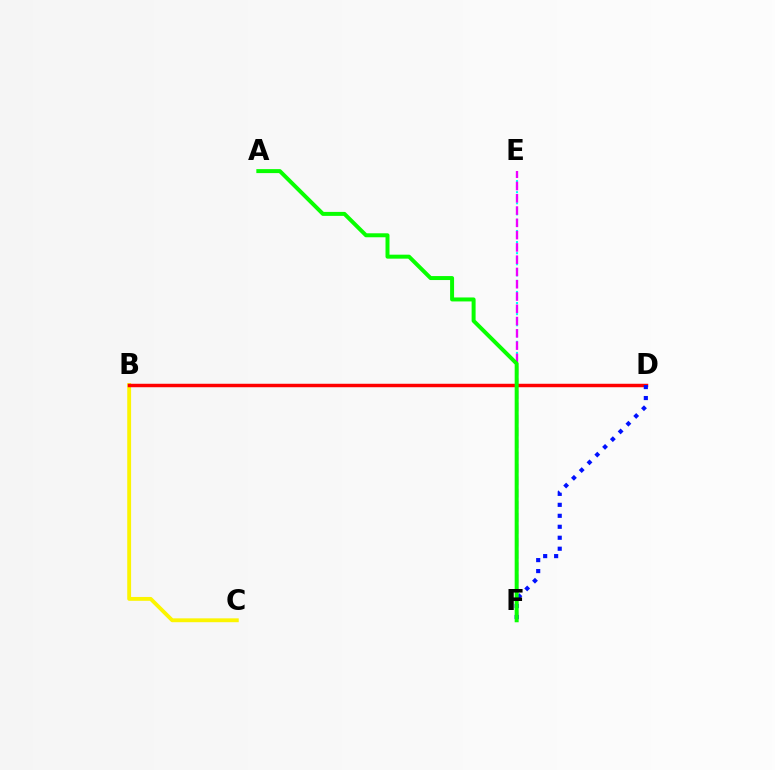{('E', 'F'): [{'color': '#00fff6', 'line_style': 'dotted', 'thickness': 1.51}, {'color': '#ee00ff', 'line_style': 'dashed', 'thickness': 1.67}], ('B', 'C'): [{'color': '#fcf500', 'line_style': 'solid', 'thickness': 2.77}], ('B', 'D'): [{'color': '#ff0000', 'line_style': 'solid', 'thickness': 2.49}], ('D', 'F'): [{'color': '#0010ff', 'line_style': 'dotted', 'thickness': 2.98}], ('A', 'F'): [{'color': '#08ff00', 'line_style': 'solid', 'thickness': 2.86}]}